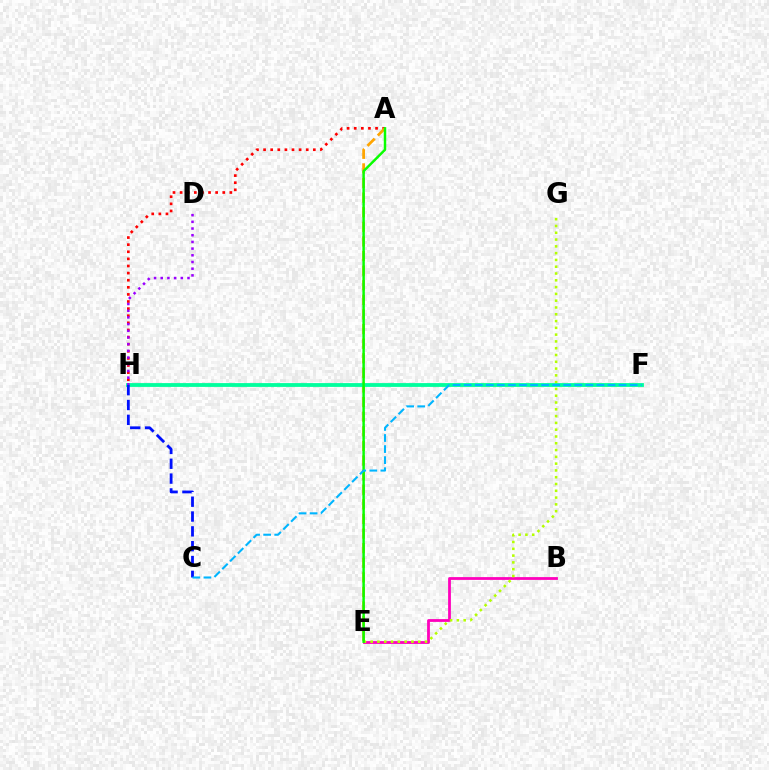{('A', 'H'): [{'color': '#ff0000', 'line_style': 'dotted', 'thickness': 1.93}], ('B', 'E'): [{'color': '#ff00bd', 'line_style': 'solid', 'thickness': 2.01}], ('A', 'E'): [{'color': '#ffa500', 'line_style': 'dashed', 'thickness': 1.98}, {'color': '#08ff00', 'line_style': 'solid', 'thickness': 1.77}], ('E', 'G'): [{'color': '#b3ff00', 'line_style': 'dotted', 'thickness': 1.84}], ('F', 'H'): [{'color': '#00ff9d', 'line_style': 'solid', 'thickness': 2.74}], ('C', 'H'): [{'color': '#0010ff', 'line_style': 'dashed', 'thickness': 2.01}], ('D', 'H'): [{'color': '#9b00ff', 'line_style': 'dotted', 'thickness': 1.82}], ('C', 'F'): [{'color': '#00b5ff', 'line_style': 'dashed', 'thickness': 1.5}]}